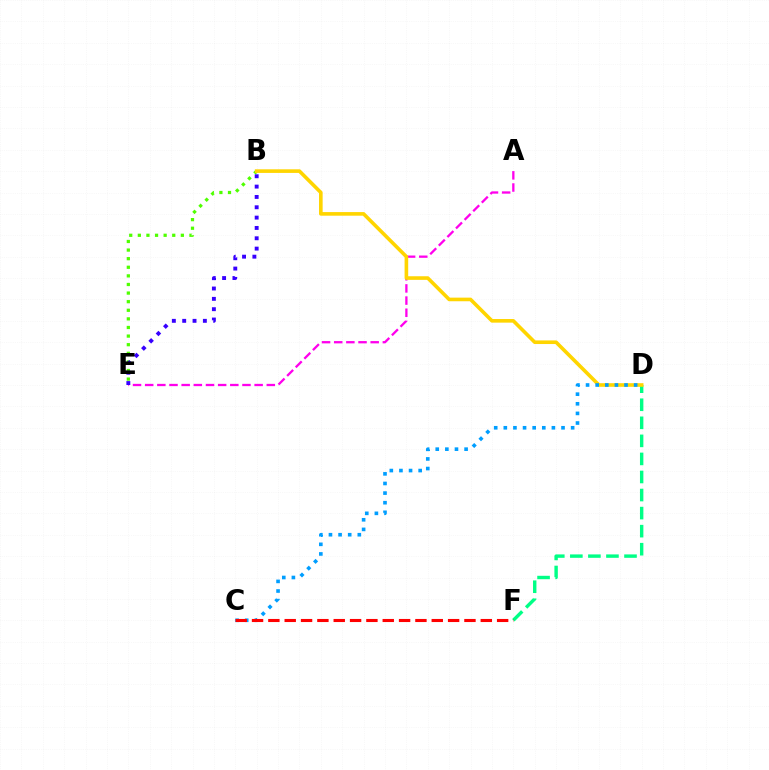{('D', 'F'): [{'color': '#00ff86', 'line_style': 'dashed', 'thickness': 2.45}], ('A', 'E'): [{'color': '#ff00ed', 'line_style': 'dashed', 'thickness': 1.65}], ('B', 'E'): [{'color': '#4fff00', 'line_style': 'dotted', 'thickness': 2.34}, {'color': '#3700ff', 'line_style': 'dotted', 'thickness': 2.81}], ('B', 'D'): [{'color': '#ffd500', 'line_style': 'solid', 'thickness': 2.6}], ('C', 'D'): [{'color': '#009eff', 'line_style': 'dotted', 'thickness': 2.61}], ('C', 'F'): [{'color': '#ff0000', 'line_style': 'dashed', 'thickness': 2.22}]}